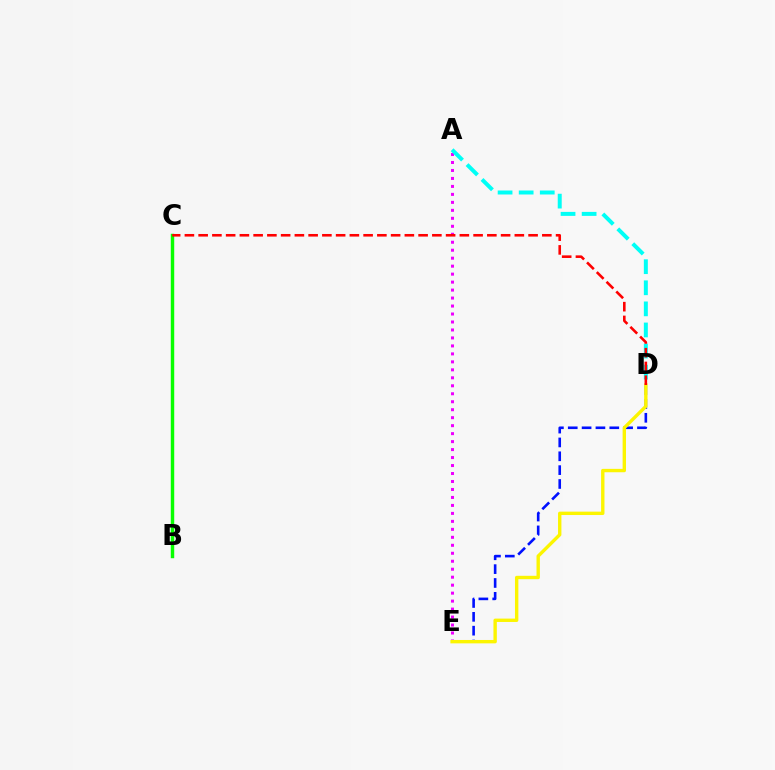{('D', 'E'): [{'color': '#0010ff', 'line_style': 'dashed', 'thickness': 1.88}, {'color': '#fcf500', 'line_style': 'solid', 'thickness': 2.43}], ('A', 'E'): [{'color': '#ee00ff', 'line_style': 'dotted', 'thickness': 2.17}], ('B', 'C'): [{'color': '#08ff00', 'line_style': 'solid', 'thickness': 2.47}], ('A', 'D'): [{'color': '#00fff6', 'line_style': 'dashed', 'thickness': 2.86}], ('C', 'D'): [{'color': '#ff0000', 'line_style': 'dashed', 'thickness': 1.87}]}